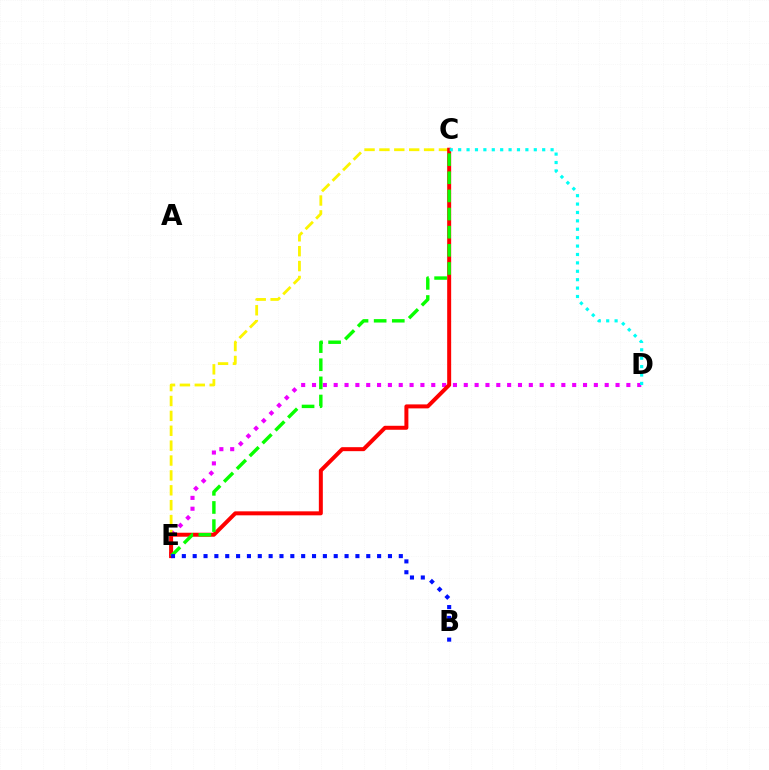{('D', 'E'): [{'color': '#ee00ff', 'line_style': 'dotted', 'thickness': 2.95}], ('C', 'E'): [{'color': '#fcf500', 'line_style': 'dashed', 'thickness': 2.02}, {'color': '#ff0000', 'line_style': 'solid', 'thickness': 2.87}, {'color': '#08ff00', 'line_style': 'dashed', 'thickness': 2.46}], ('B', 'E'): [{'color': '#0010ff', 'line_style': 'dotted', 'thickness': 2.95}], ('C', 'D'): [{'color': '#00fff6', 'line_style': 'dotted', 'thickness': 2.28}]}